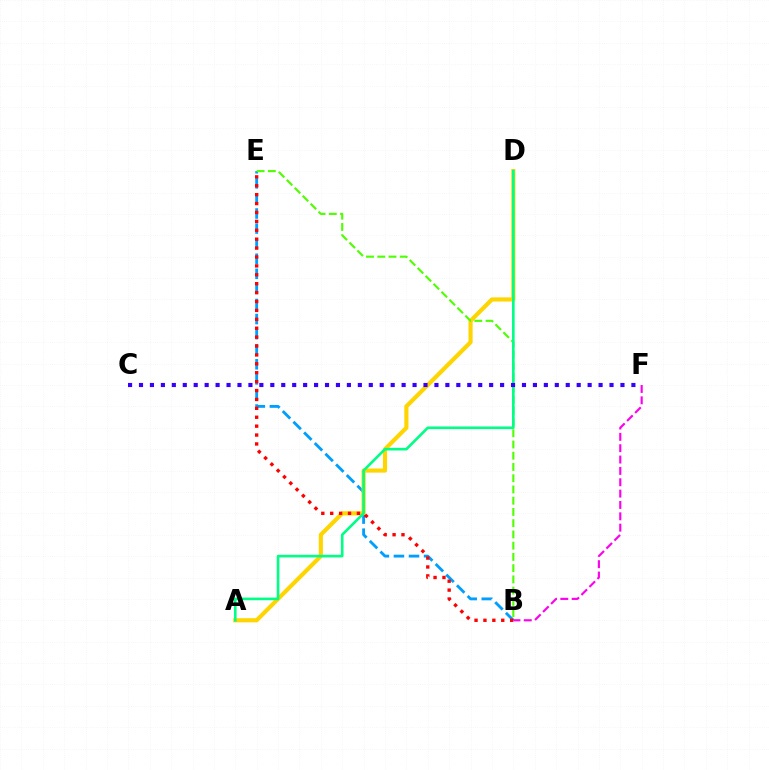{('B', 'E'): [{'color': '#009eff', 'line_style': 'dashed', 'thickness': 2.05}, {'color': '#4fff00', 'line_style': 'dashed', 'thickness': 1.53}, {'color': '#ff0000', 'line_style': 'dotted', 'thickness': 2.42}], ('A', 'D'): [{'color': '#ffd500', 'line_style': 'solid', 'thickness': 2.98}, {'color': '#00ff86', 'line_style': 'solid', 'thickness': 1.89}], ('B', 'F'): [{'color': '#ff00ed', 'line_style': 'dashed', 'thickness': 1.54}], ('C', 'F'): [{'color': '#3700ff', 'line_style': 'dotted', 'thickness': 2.97}]}